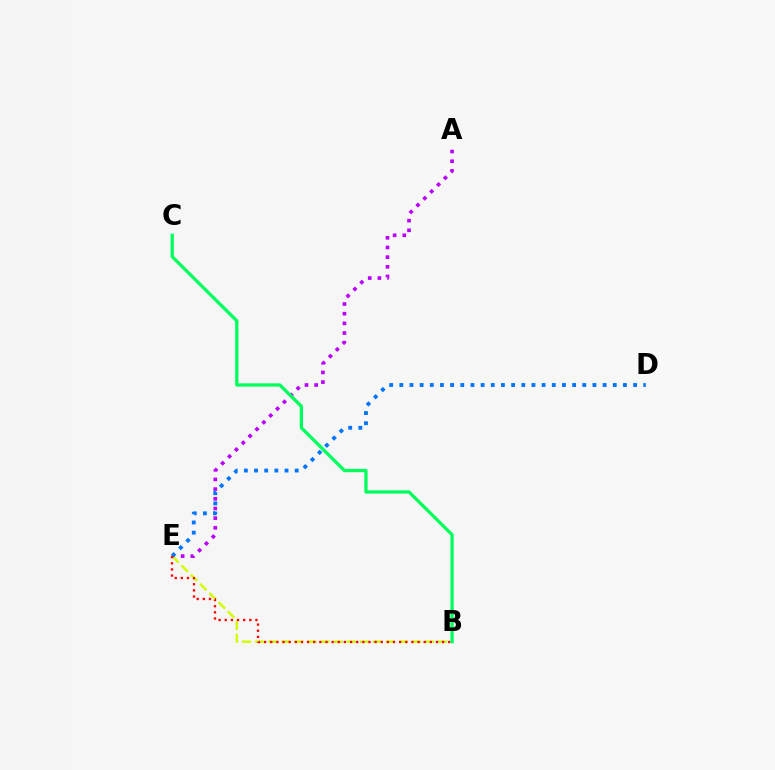{('A', 'E'): [{'color': '#b900ff', 'line_style': 'dotted', 'thickness': 2.63}], ('B', 'E'): [{'color': '#d1ff00', 'line_style': 'dashed', 'thickness': 1.78}, {'color': '#ff0000', 'line_style': 'dotted', 'thickness': 1.67}], ('D', 'E'): [{'color': '#0074ff', 'line_style': 'dotted', 'thickness': 2.76}], ('B', 'C'): [{'color': '#00ff5c', 'line_style': 'solid', 'thickness': 2.36}]}